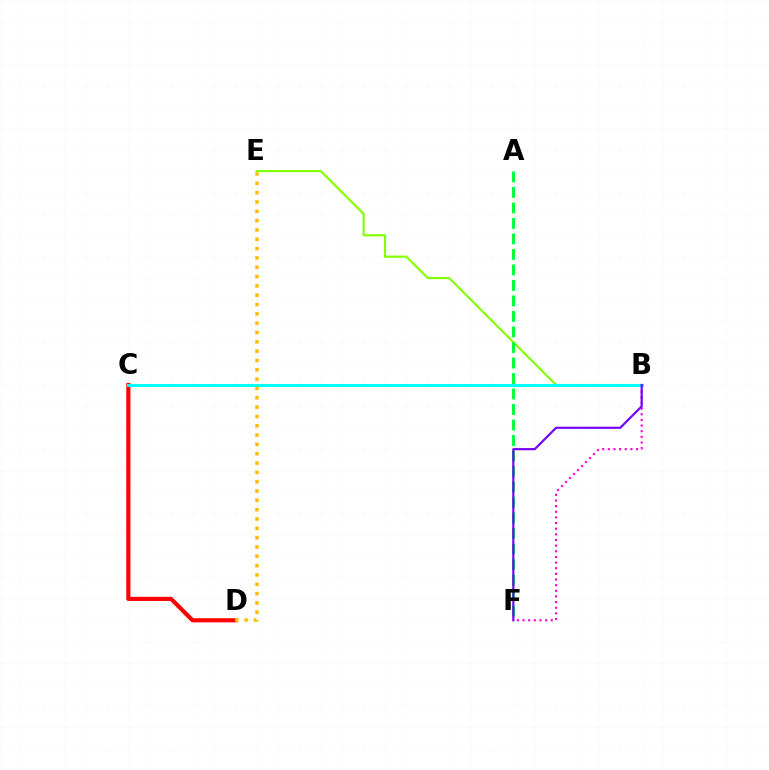{('B', 'C'): [{'color': '#004bff', 'line_style': 'dotted', 'thickness': 2.06}, {'color': '#00fff6', 'line_style': 'solid', 'thickness': 2.17}], ('B', 'E'): [{'color': '#84ff00', 'line_style': 'solid', 'thickness': 1.56}], ('B', 'F'): [{'color': '#ff00cf', 'line_style': 'dotted', 'thickness': 1.53}, {'color': '#7200ff', 'line_style': 'solid', 'thickness': 1.56}], ('C', 'D'): [{'color': '#ff0000', 'line_style': 'solid', 'thickness': 2.98}], ('D', 'E'): [{'color': '#ffbd00', 'line_style': 'dotted', 'thickness': 2.53}], ('A', 'F'): [{'color': '#00ff39', 'line_style': 'dashed', 'thickness': 2.11}]}